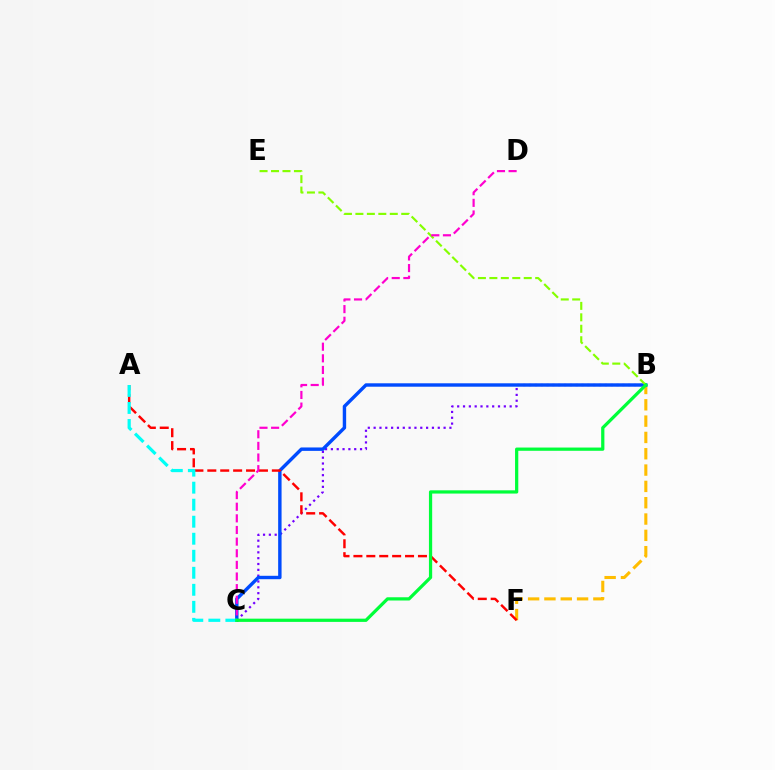{('B', 'C'): [{'color': '#7200ff', 'line_style': 'dotted', 'thickness': 1.58}, {'color': '#004bff', 'line_style': 'solid', 'thickness': 2.46}, {'color': '#00ff39', 'line_style': 'solid', 'thickness': 2.33}], ('B', 'F'): [{'color': '#ffbd00', 'line_style': 'dashed', 'thickness': 2.22}], ('A', 'F'): [{'color': '#ff0000', 'line_style': 'dashed', 'thickness': 1.75}], ('B', 'E'): [{'color': '#84ff00', 'line_style': 'dashed', 'thickness': 1.56}], ('C', 'D'): [{'color': '#ff00cf', 'line_style': 'dashed', 'thickness': 1.58}], ('A', 'C'): [{'color': '#00fff6', 'line_style': 'dashed', 'thickness': 2.31}]}